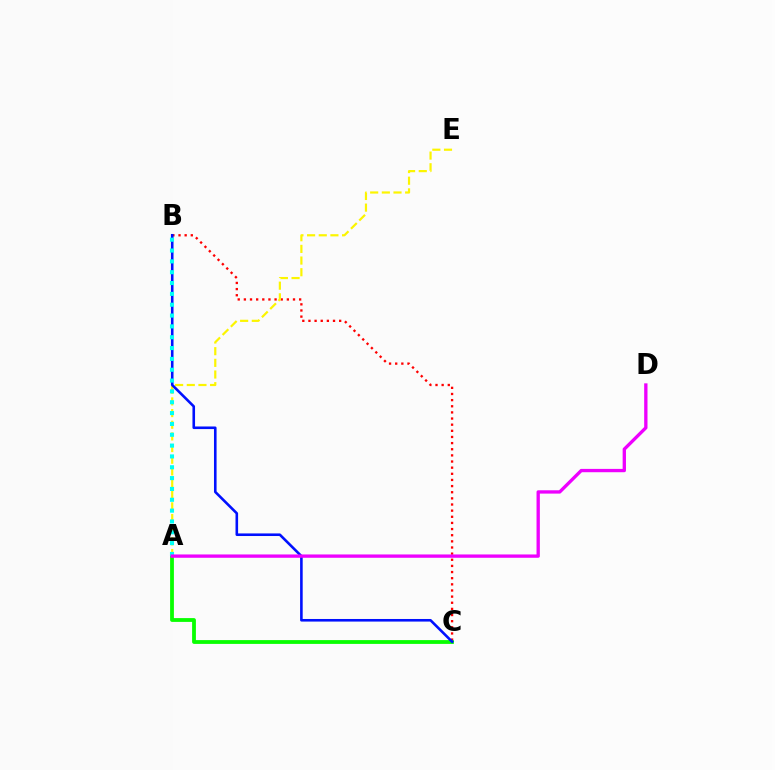{('B', 'C'): [{'color': '#ff0000', 'line_style': 'dotted', 'thickness': 1.67}, {'color': '#0010ff', 'line_style': 'solid', 'thickness': 1.87}], ('A', 'E'): [{'color': '#fcf500', 'line_style': 'dashed', 'thickness': 1.58}], ('A', 'C'): [{'color': '#08ff00', 'line_style': 'solid', 'thickness': 2.73}], ('A', 'B'): [{'color': '#00fff6', 'line_style': 'dotted', 'thickness': 2.94}], ('A', 'D'): [{'color': '#ee00ff', 'line_style': 'solid', 'thickness': 2.39}]}